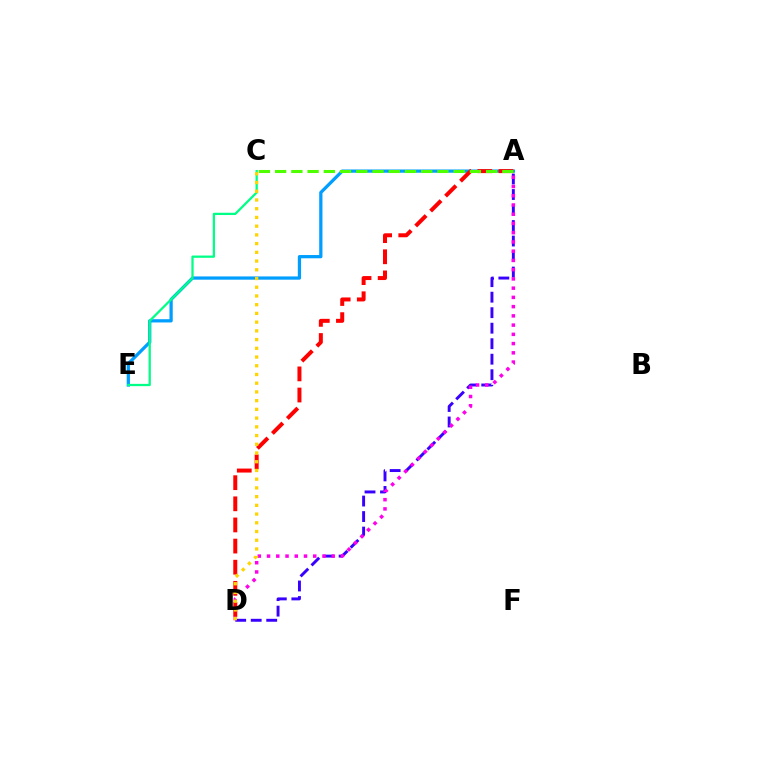{('A', 'E'): [{'color': '#009eff', 'line_style': 'solid', 'thickness': 2.34}], ('C', 'E'): [{'color': '#00ff86', 'line_style': 'solid', 'thickness': 1.64}], ('A', 'D'): [{'color': '#ff0000', 'line_style': 'dashed', 'thickness': 2.87}, {'color': '#3700ff', 'line_style': 'dashed', 'thickness': 2.11}, {'color': '#ff00ed', 'line_style': 'dotted', 'thickness': 2.51}], ('A', 'C'): [{'color': '#4fff00', 'line_style': 'dashed', 'thickness': 2.2}], ('C', 'D'): [{'color': '#ffd500', 'line_style': 'dotted', 'thickness': 2.37}]}